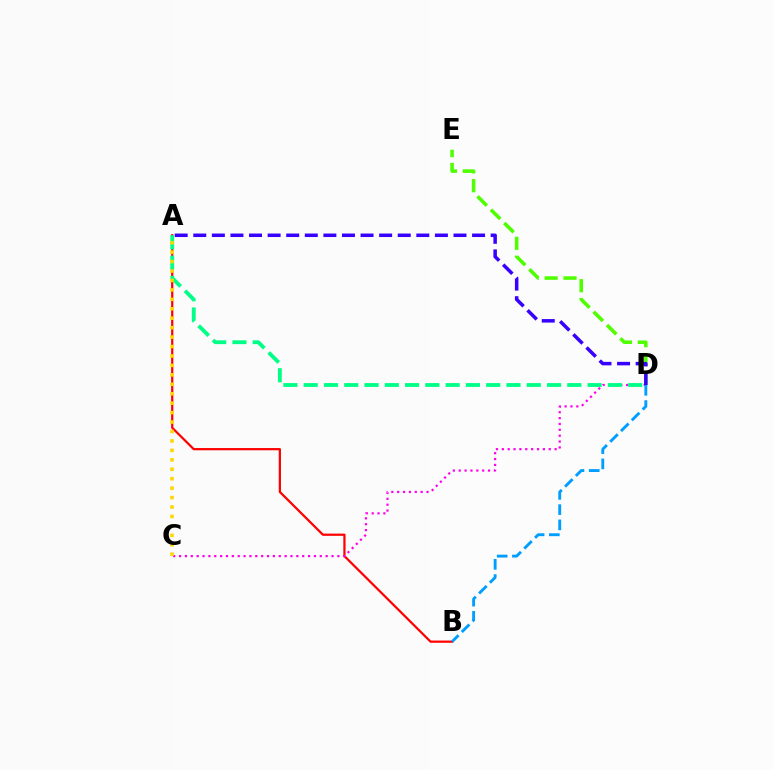{('D', 'E'): [{'color': '#4fff00', 'line_style': 'dashed', 'thickness': 2.56}], ('A', 'B'): [{'color': '#ff0000', 'line_style': 'solid', 'thickness': 1.6}], ('C', 'D'): [{'color': '#ff00ed', 'line_style': 'dotted', 'thickness': 1.59}], ('A', 'D'): [{'color': '#3700ff', 'line_style': 'dashed', 'thickness': 2.53}, {'color': '#00ff86', 'line_style': 'dashed', 'thickness': 2.76}], ('A', 'C'): [{'color': '#ffd500', 'line_style': 'dotted', 'thickness': 2.56}], ('B', 'D'): [{'color': '#009eff', 'line_style': 'dashed', 'thickness': 2.07}]}